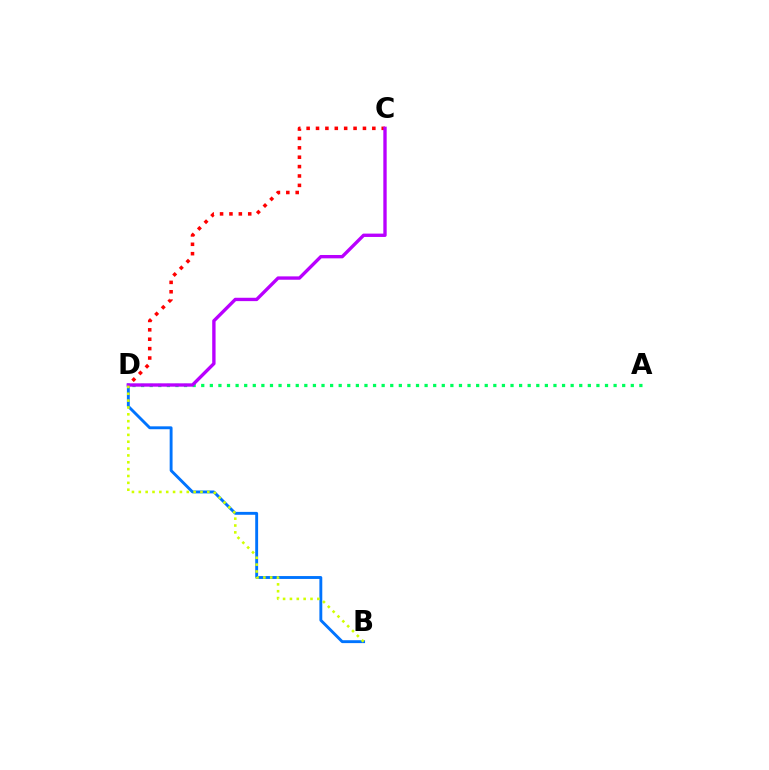{('B', 'D'): [{'color': '#0074ff', 'line_style': 'solid', 'thickness': 2.08}, {'color': '#d1ff00', 'line_style': 'dotted', 'thickness': 1.86}], ('A', 'D'): [{'color': '#00ff5c', 'line_style': 'dotted', 'thickness': 2.33}], ('C', 'D'): [{'color': '#ff0000', 'line_style': 'dotted', 'thickness': 2.55}, {'color': '#b900ff', 'line_style': 'solid', 'thickness': 2.41}]}